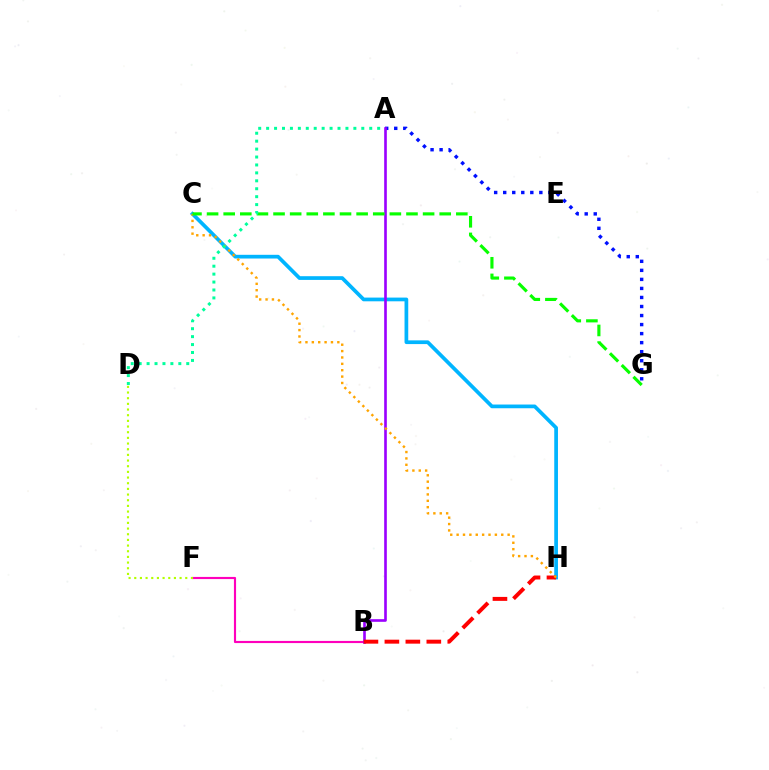{('A', 'G'): [{'color': '#0010ff', 'line_style': 'dotted', 'thickness': 2.46}], ('B', 'F'): [{'color': '#ff00bd', 'line_style': 'solid', 'thickness': 1.55}], ('C', 'H'): [{'color': '#00b5ff', 'line_style': 'solid', 'thickness': 2.68}, {'color': '#ffa500', 'line_style': 'dotted', 'thickness': 1.73}], ('A', 'B'): [{'color': '#9b00ff', 'line_style': 'solid', 'thickness': 1.9}], ('D', 'F'): [{'color': '#b3ff00', 'line_style': 'dotted', 'thickness': 1.54}], ('B', 'H'): [{'color': '#ff0000', 'line_style': 'dashed', 'thickness': 2.85}], ('C', 'G'): [{'color': '#08ff00', 'line_style': 'dashed', 'thickness': 2.26}], ('A', 'D'): [{'color': '#00ff9d', 'line_style': 'dotted', 'thickness': 2.15}]}